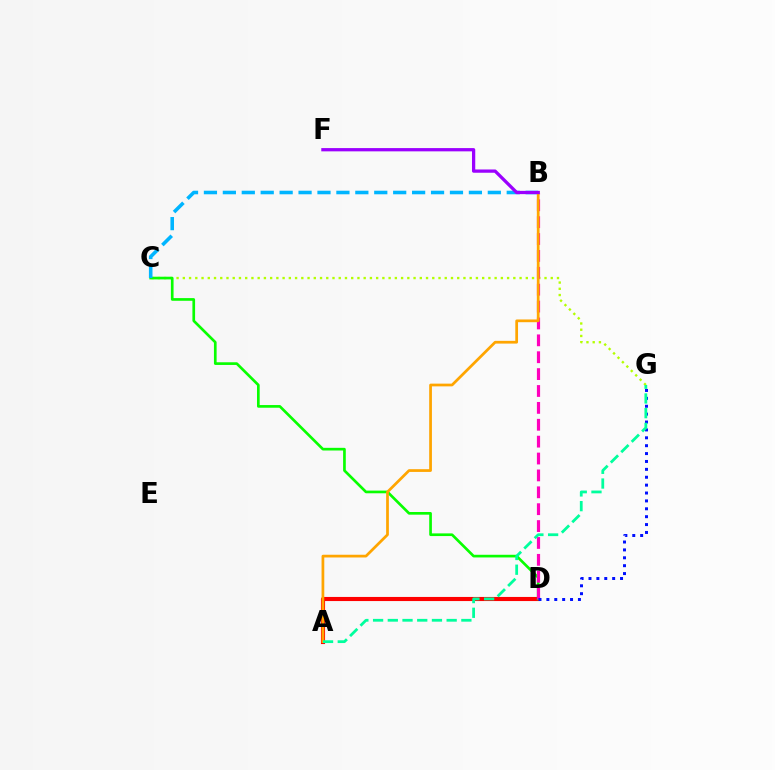{('A', 'D'): [{'color': '#ff0000', 'line_style': 'solid', 'thickness': 2.96}], ('C', 'G'): [{'color': '#b3ff00', 'line_style': 'dotted', 'thickness': 1.69}], ('C', 'D'): [{'color': '#08ff00', 'line_style': 'solid', 'thickness': 1.93}], ('B', 'C'): [{'color': '#00b5ff', 'line_style': 'dashed', 'thickness': 2.57}], ('B', 'D'): [{'color': '#ff00bd', 'line_style': 'dashed', 'thickness': 2.29}], ('D', 'G'): [{'color': '#0010ff', 'line_style': 'dotted', 'thickness': 2.14}], ('A', 'B'): [{'color': '#ffa500', 'line_style': 'solid', 'thickness': 1.97}], ('A', 'G'): [{'color': '#00ff9d', 'line_style': 'dashed', 'thickness': 2.0}], ('B', 'F'): [{'color': '#9b00ff', 'line_style': 'solid', 'thickness': 2.35}]}